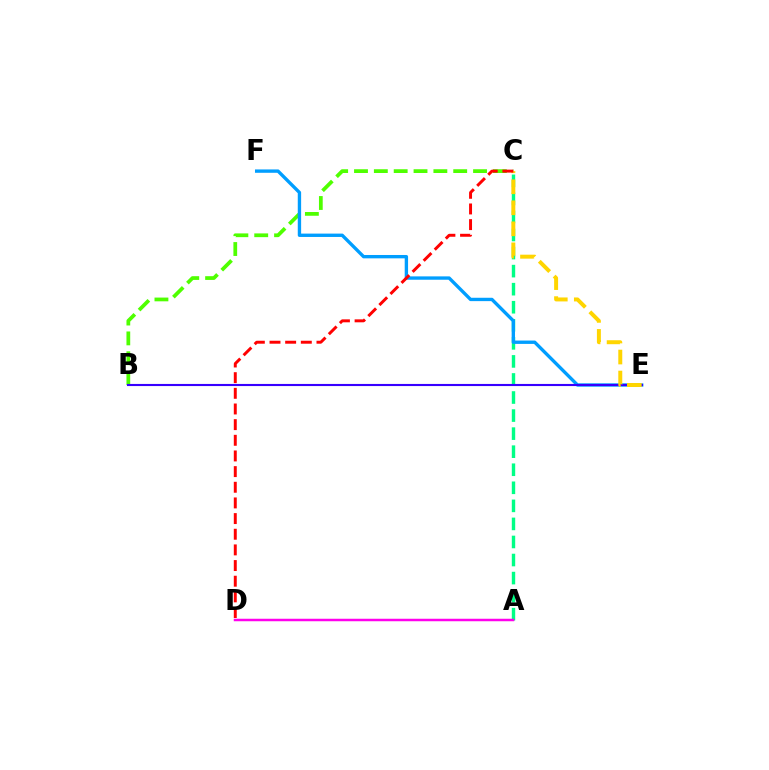{('A', 'C'): [{'color': '#00ff86', 'line_style': 'dashed', 'thickness': 2.45}], ('A', 'D'): [{'color': '#ff00ed', 'line_style': 'solid', 'thickness': 1.79}], ('B', 'C'): [{'color': '#4fff00', 'line_style': 'dashed', 'thickness': 2.7}], ('E', 'F'): [{'color': '#009eff', 'line_style': 'solid', 'thickness': 2.42}], ('B', 'E'): [{'color': '#3700ff', 'line_style': 'solid', 'thickness': 1.53}], ('C', 'E'): [{'color': '#ffd500', 'line_style': 'dashed', 'thickness': 2.85}], ('C', 'D'): [{'color': '#ff0000', 'line_style': 'dashed', 'thickness': 2.13}]}